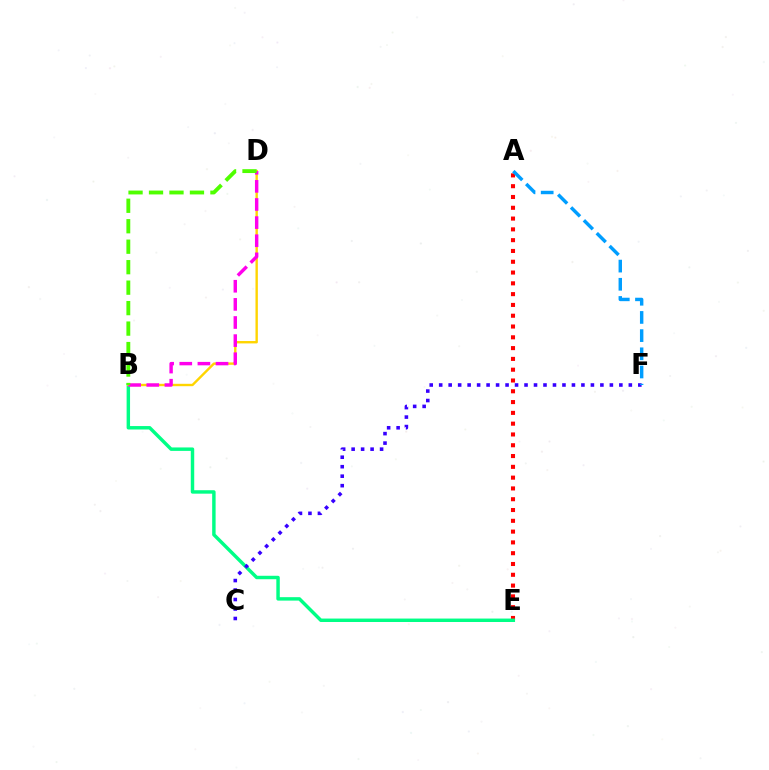{('A', 'E'): [{'color': '#ff0000', 'line_style': 'dotted', 'thickness': 2.93}], ('B', 'E'): [{'color': '#00ff86', 'line_style': 'solid', 'thickness': 2.48}], ('B', 'D'): [{'color': '#ffd500', 'line_style': 'solid', 'thickness': 1.72}, {'color': '#ff00ed', 'line_style': 'dashed', 'thickness': 2.46}, {'color': '#4fff00', 'line_style': 'dashed', 'thickness': 2.78}], ('C', 'F'): [{'color': '#3700ff', 'line_style': 'dotted', 'thickness': 2.58}], ('A', 'F'): [{'color': '#009eff', 'line_style': 'dashed', 'thickness': 2.47}]}